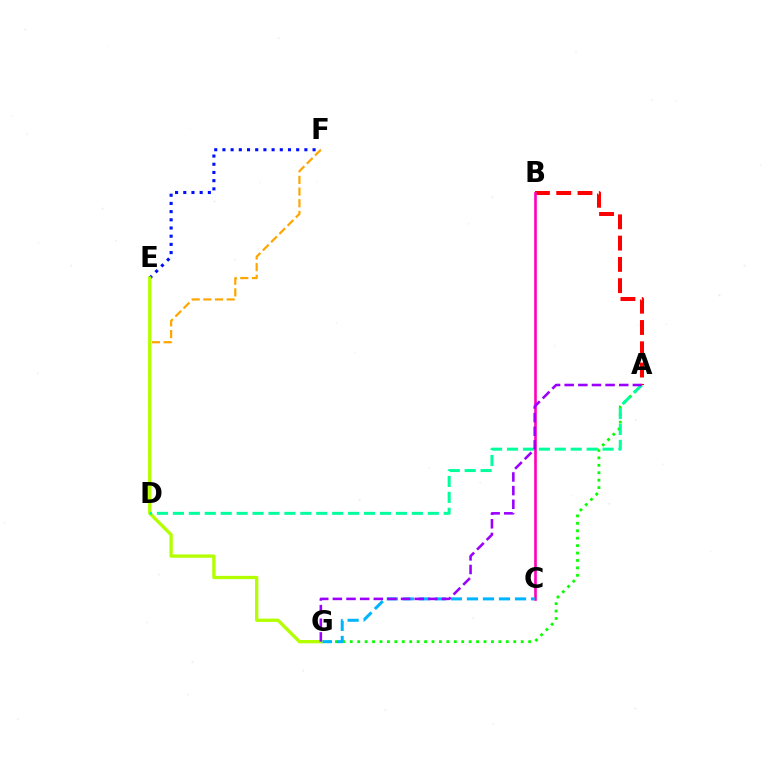{('A', 'G'): [{'color': '#08ff00', 'line_style': 'dotted', 'thickness': 2.02}, {'color': '#9b00ff', 'line_style': 'dashed', 'thickness': 1.85}], ('A', 'B'): [{'color': '#ff0000', 'line_style': 'dashed', 'thickness': 2.89}], ('E', 'F'): [{'color': '#0010ff', 'line_style': 'dotted', 'thickness': 2.23}], ('B', 'C'): [{'color': '#ff00bd', 'line_style': 'solid', 'thickness': 1.9}], ('D', 'F'): [{'color': '#ffa500', 'line_style': 'dashed', 'thickness': 1.58}], ('C', 'G'): [{'color': '#00b5ff', 'line_style': 'dashed', 'thickness': 2.18}], ('E', 'G'): [{'color': '#b3ff00', 'line_style': 'solid', 'thickness': 2.39}], ('A', 'D'): [{'color': '#00ff9d', 'line_style': 'dashed', 'thickness': 2.16}]}